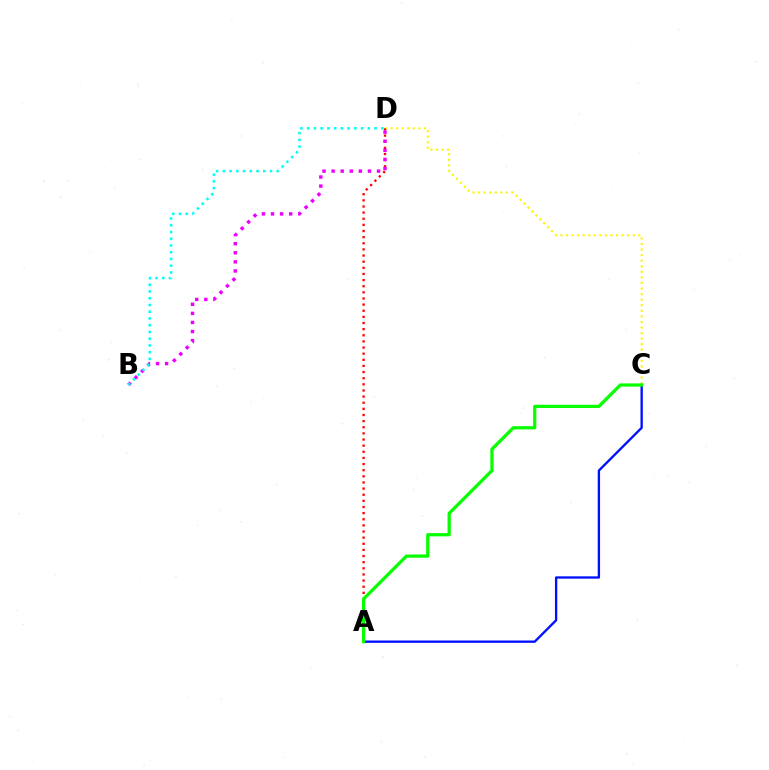{('C', 'D'): [{'color': '#fcf500', 'line_style': 'dotted', 'thickness': 1.51}], ('A', 'C'): [{'color': '#0010ff', 'line_style': 'solid', 'thickness': 1.68}, {'color': '#08ff00', 'line_style': 'solid', 'thickness': 2.33}], ('A', 'D'): [{'color': '#ff0000', 'line_style': 'dotted', 'thickness': 1.67}], ('B', 'D'): [{'color': '#ee00ff', 'line_style': 'dotted', 'thickness': 2.47}, {'color': '#00fff6', 'line_style': 'dotted', 'thickness': 1.83}]}